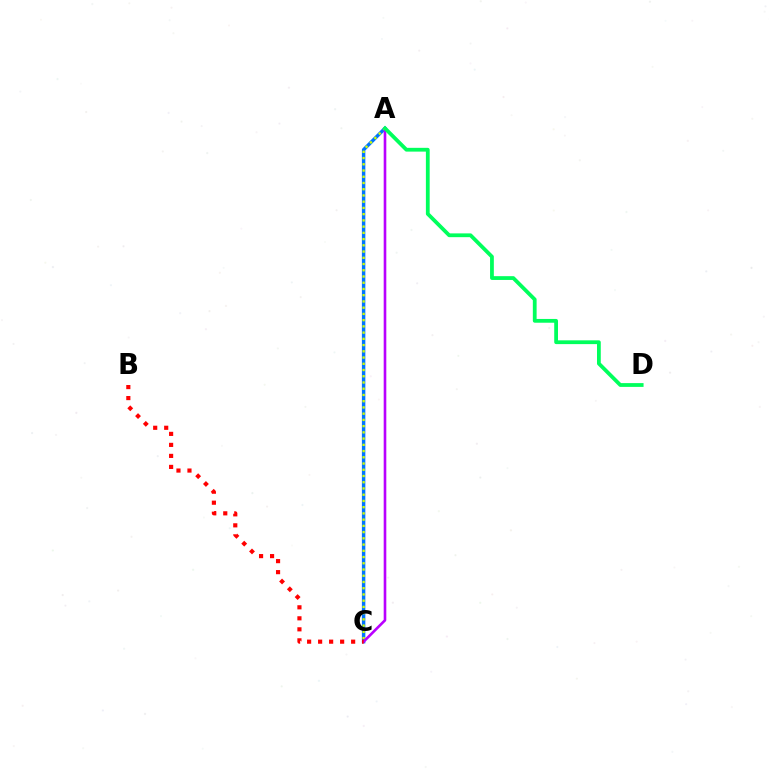{('A', 'C'): [{'color': '#0074ff', 'line_style': 'solid', 'thickness': 2.48}, {'color': '#d1ff00', 'line_style': 'dotted', 'thickness': 1.69}, {'color': '#b900ff', 'line_style': 'solid', 'thickness': 1.89}], ('B', 'C'): [{'color': '#ff0000', 'line_style': 'dotted', 'thickness': 2.99}], ('A', 'D'): [{'color': '#00ff5c', 'line_style': 'solid', 'thickness': 2.72}]}